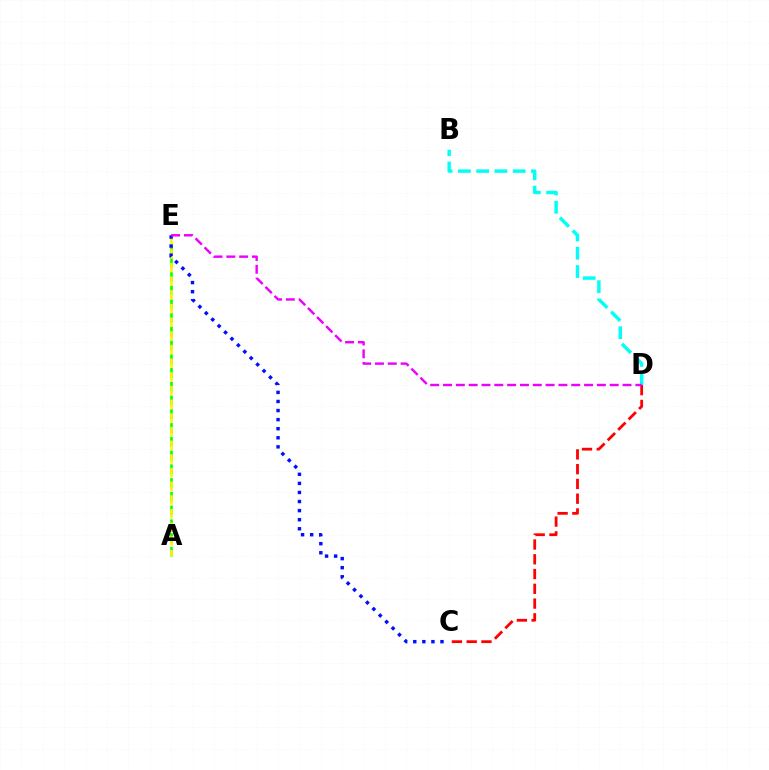{('C', 'D'): [{'color': '#ff0000', 'line_style': 'dashed', 'thickness': 2.01}], ('A', 'E'): [{'color': '#08ff00', 'line_style': 'dashed', 'thickness': 1.87}, {'color': '#fcf500', 'line_style': 'dashed', 'thickness': 1.86}], ('B', 'D'): [{'color': '#00fff6', 'line_style': 'dashed', 'thickness': 2.48}], ('C', 'E'): [{'color': '#0010ff', 'line_style': 'dotted', 'thickness': 2.47}], ('D', 'E'): [{'color': '#ee00ff', 'line_style': 'dashed', 'thickness': 1.74}]}